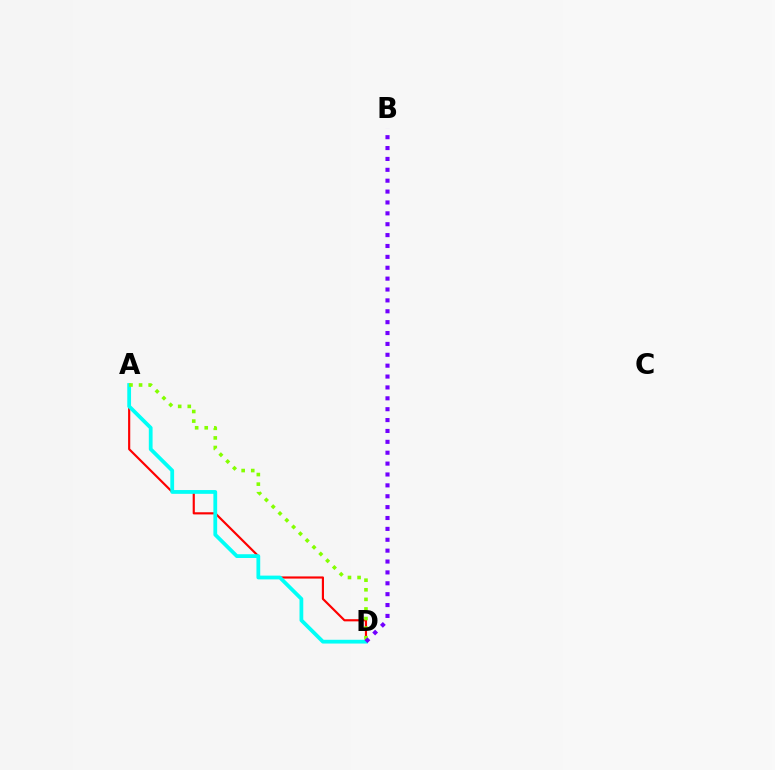{('A', 'D'): [{'color': '#ff0000', 'line_style': 'solid', 'thickness': 1.56}, {'color': '#00fff6', 'line_style': 'solid', 'thickness': 2.72}, {'color': '#84ff00', 'line_style': 'dotted', 'thickness': 2.61}], ('B', 'D'): [{'color': '#7200ff', 'line_style': 'dotted', 'thickness': 2.96}]}